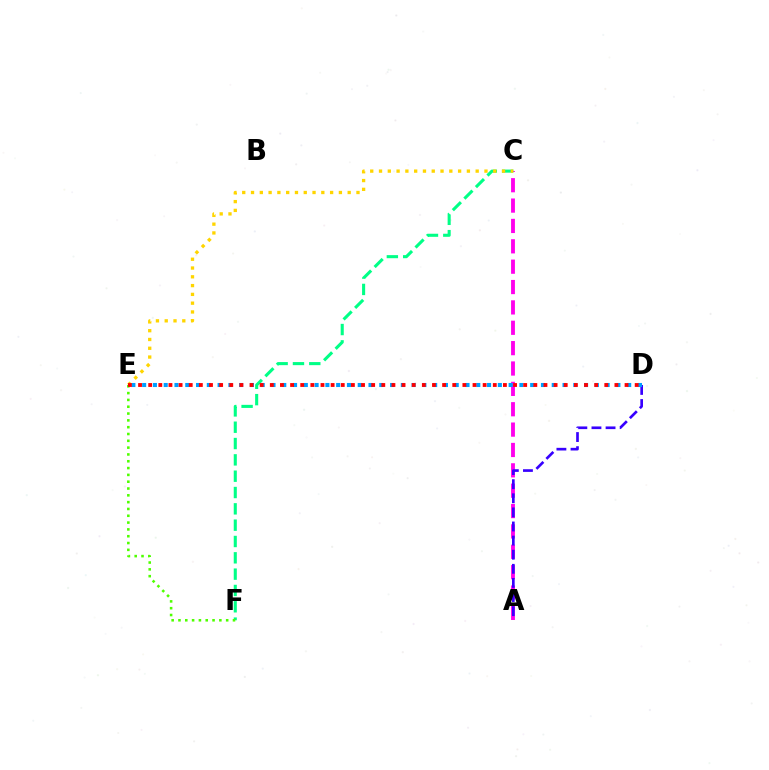{('A', 'C'): [{'color': '#ff00ed', 'line_style': 'dashed', 'thickness': 2.77}], ('C', 'F'): [{'color': '#00ff86', 'line_style': 'dashed', 'thickness': 2.22}], ('E', 'F'): [{'color': '#4fff00', 'line_style': 'dotted', 'thickness': 1.85}], ('C', 'E'): [{'color': '#ffd500', 'line_style': 'dotted', 'thickness': 2.39}], ('A', 'D'): [{'color': '#3700ff', 'line_style': 'dashed', 'thickness': 1.92}], ('D', 'E'): [{'color': '#009eff', 'line_style': 'dotted', 'thickness': 2.93}, {'color': '#ff0000', 'line_style': 'dotted', 'thickness': 2.75}]}